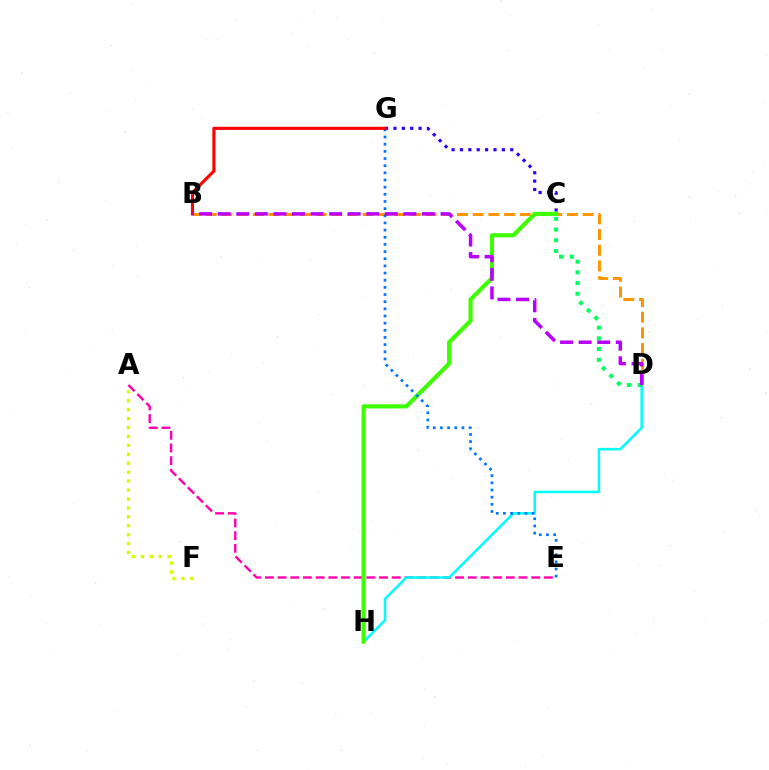{('A', 'E'): [{'color': '#ff00ac', 'line_style': 'dashed', 'thickness': 1.72}], ('D', 'H'): [{'color': '#00fff6', 'line_style': 'solid', 'thickness': 1.82}], ('C', 'G'): [{'color': '#2500ff', 'line_style': 'dotted', 'thickness': 2.28}], ('B', 'D'): [{'color': '#ff9400', 'line_style': 'dashed', 'thickness': 2.13}, {'color': '#b900ff', 'line_style': 'dashed', 'thickness': 2.52}], ('A', 'F'): [{'color': '#d1ff00', 'line_style': 'dotted', 'thickness': 2.43}], ('C', 'H'): [{'color': '#3dff00', 'line_style': 'solid', 'thickness': 2.97}], ('E', 'G'): [{'color': '#0074ff', 'line_style': 'dotted', 'thickness': 1.94}], ('C', 'D'): [{'color': '#00ff5c', 'line_style': 'dotted', 'thickness': 2.91}], ('B', 'G'): [{'color': '#ff0000', 'line_style': 'solid', 'thickness': 2.23}]}